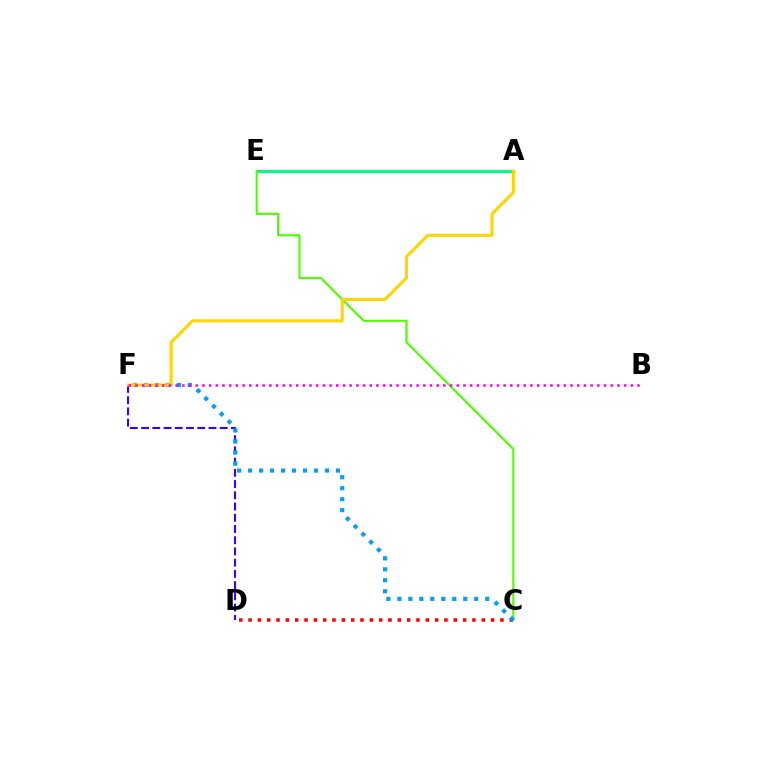{('A', 'E'): [{'color': '#00ff86', 'line_style': 'solid', 'thickness': 2.18}], ('C', 'D'): [{'color': '#ff0000', 'line_style': 'dotted', 'thickness': 2.53}], ('C', 'E'): [{'color': '#4fff00', 'line_style': 'solid', 'thickness': 1.53}], ('D', 'F'): [{'color': '#3700ff', 'line_style': 'dashed', 'thickness': 1.53}], ('C', 'F'): [{'color': '#009eff', 'line_style': 'dotted', 'thickness': 2.98}], ('A', 'F'): [{'color': '#ffd500', 'line_style': 'solid', 'thickness': 2.22}], ('B', 'F'): [{'color': '#ff00ed', 'line_style': 'dotted', 'thickness': 1.82}]}